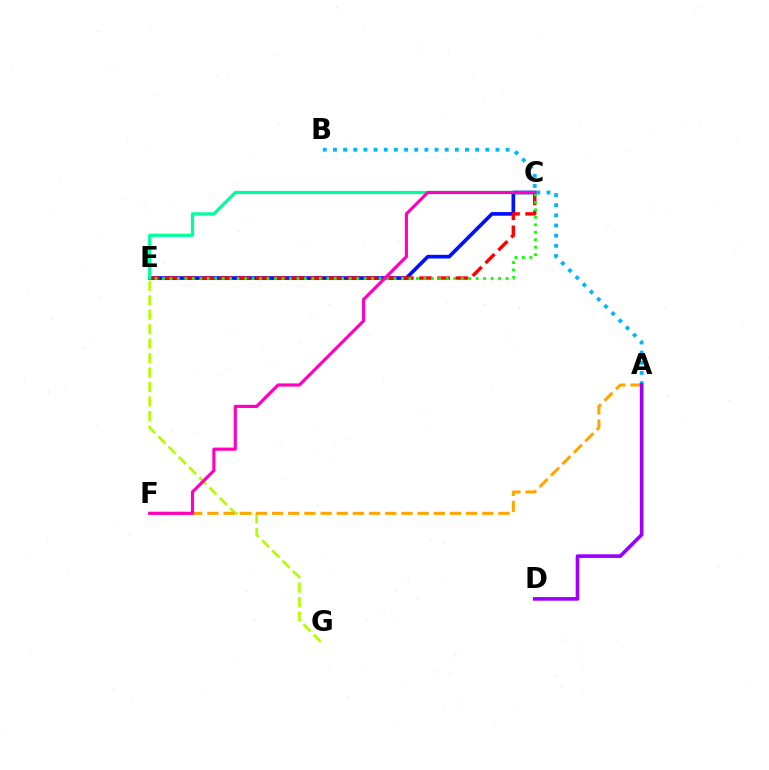{('C', 'E'): [{'color': '#0010ff', 'line_style': 'solid', 'thickness': 2.65}, {'color': '#ff0000', 'line_style': 'dashed', 'thickness': 2.47}, {'color': '#08ff00', 'line_style': 'dotted', 'thickness': 2.03}, {'color': '#00ff9d', 'line_style': 'solid', 'thickness': 2.32}], ('E', 'G'): [{'color': '#b3ff00', 'line_style': 'dashed', 'thickness': 1.97}], ('A', 'B'): [{'color': '#00b5ff', 'line_style': 'dotted', 'thickness': 2.76}], ('A', 'F'): [{'color': '#ffa500', 'line_style': 'dashed', 'thickness': 2.2}], ('A', 'D'): [{'color': '#9b00ff', 'line_style': 'solid', 'thickness': 2.62}], ('C', 'F'): [{'color': '#ff00bd', 'line_style': 'solid', 'thickness': 2.28}]}